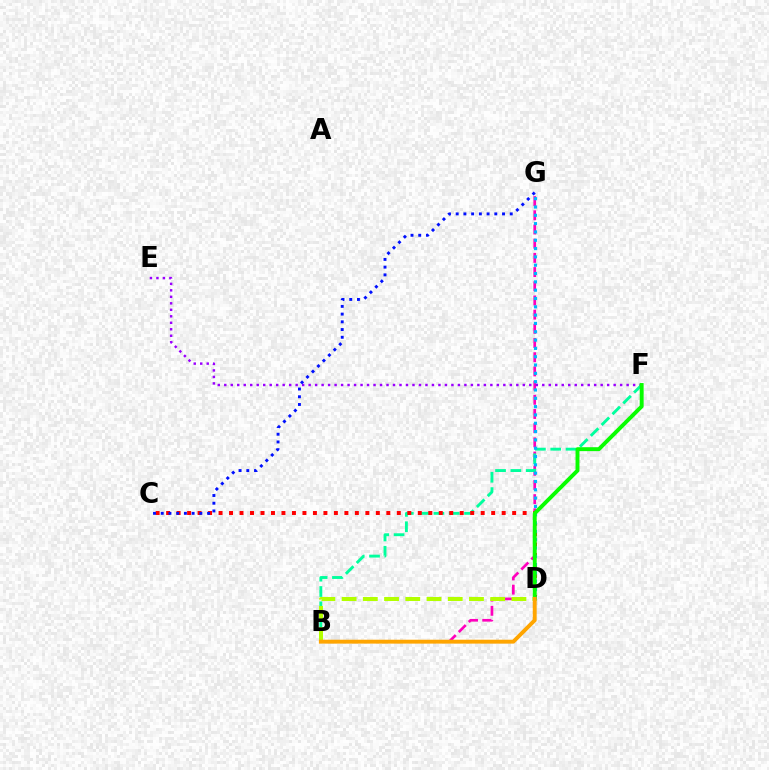{('B', 'G'): [{'color': '#ff00bd', 'line_style': 'dashed', 'thickness': 1.93}], ('E', 'F'): [{'color': '#9b00ff', 'line_style': 'dotted', 'thickness': 1.76}], ('B', 'F'): [{'color': '#00ff9d', 'line_style': 'dashed', 'thickness': 2.08}], ('C', 'D'): [{'color': '#ff0000', 'line_style': 'dotted', 'thickness': 2.85}], ('C', 'G'): [{'color': '#0010ff', 'line_style': 'dotted', 'thickness': 2.1}], ('D', 'G'): [{'color': '#00b5ff', 'line_style': 'dotted', 'thickness': 2.26}], ('B', 'D'): [{'color': '#b3ff00', 'line_style': 'dashed', 'thickness': 2.88}, {'color': '#ffa500', 'line_style': 'solid', 'thickness': 2.81}], ('D', 'F'): [{'color': '#08ff00', 'line_style': 'solid', 'thickness': 2.82}]}